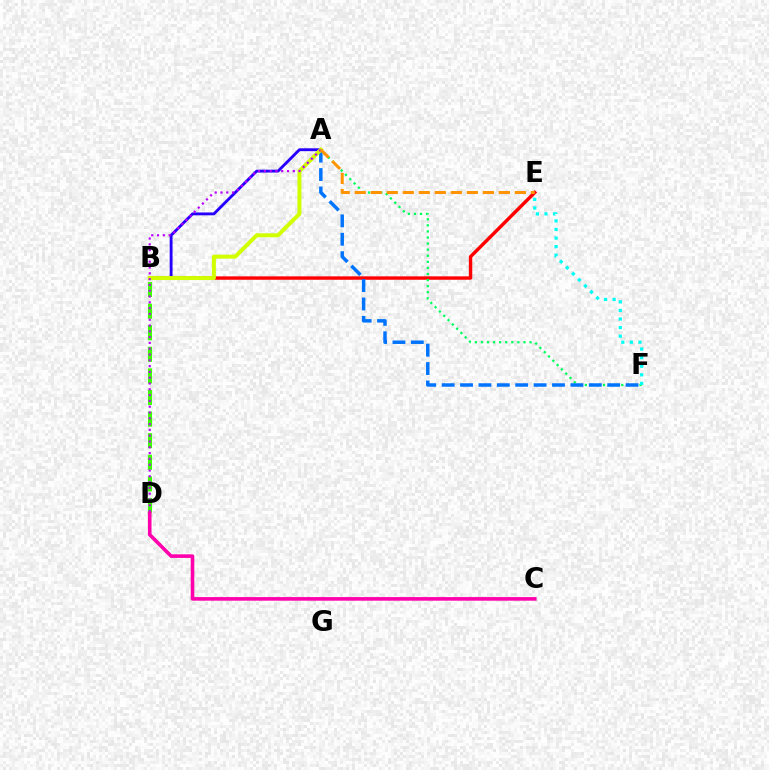{('B', 'D'): [{'color': '#3dff00', 'line_style': 'dashed', 'thickness': 2.93}], ('A', 'B'): [{'color': '#2500ff', 'line_style': 'solid', 'thickness': 2.06}, {'color': '#d1ff00', 'line_style': 'solid', 'thickness': 2.87}], ('B', 'E'): [{'color': '#ff0000', 'line_style': 'solid', 'thickness': 2.46}], ('A', 'F'): [{'color': '#00ff5c', 'line_style': 'dotted', 'thickness': 1.65}, {'color': '#0074ff', 'line_style': 'dashed', 'thickness': 2.5}], ('E', 'F'): [{'color': '#00fff6', 'line_style': 'dotted', 'thickness': 2.33}], ('A', 'D'): [{'color': '#b900ff', 'line_style': 'dotted', 'thickness': 1.58}], ('C', 'D'): [{'color': '#ff00ac', 'line_style': 'solid', 'thickness': 2.6}], ('A', 'E'): [{'color': '#ff9400', 'line_style': 'dashed', 'thickness': 2.18}]}